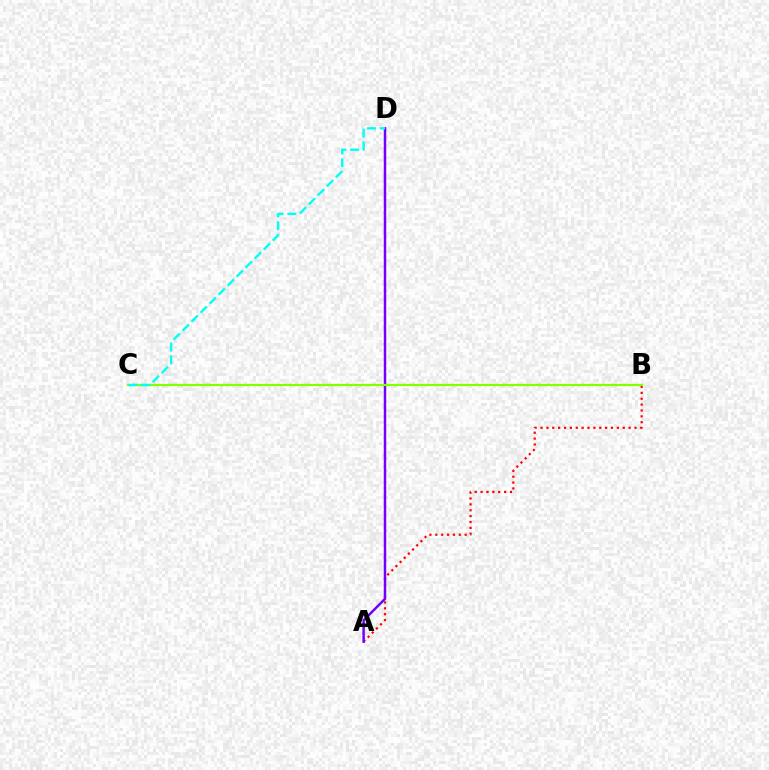{('A', 'B'): [{'color': '#ff0000', 'line_style': 'dotted', 'thickness': 1.6}], ('A', 'D'): [{'color': '#7200ff', 'line_style': 'solid', 'thickness': 1.78}], ('B', 'C'): [{'color': '#84ff00', 'line_style': 'solid', 'thickness': 1.6}], ('C', 'D'): [{'color': '#00fff6', 'line_style': 'dashed', 'thickness': 1.73}]}